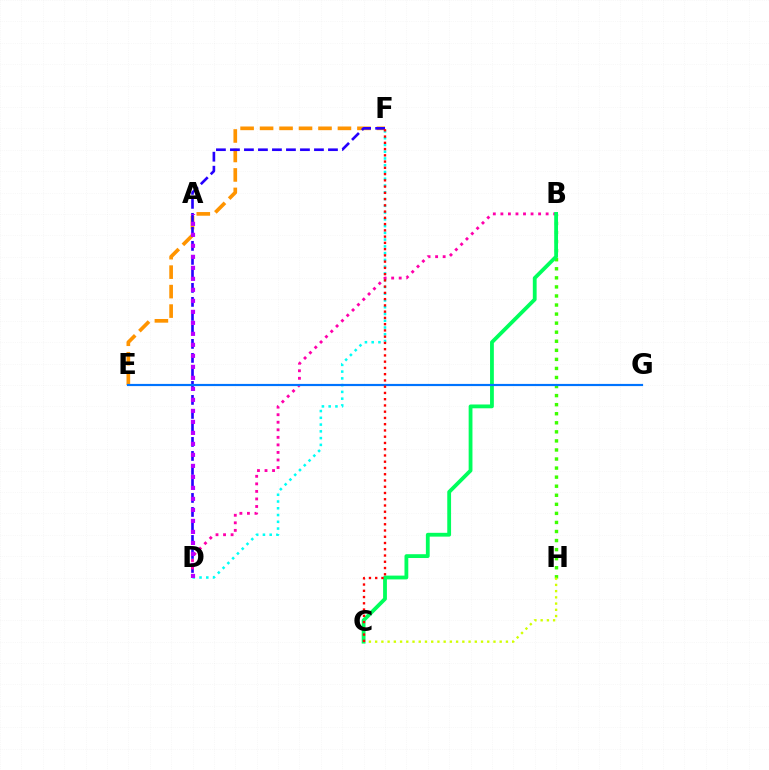{('D', 'F'): [{'color': '#00fff6', 'line_style': 'dotted', 'thickness': 1.84}, {'color': '#2500ff', 'line_style': 'dashed', 'thickness': 1.9}], ('E', 'F'): [{'color': '#ff9400', 'line_style': 'dashed', 'thickness': 2.65}], ('B', 'H'): [{'color': '#3dff00', 'line_style': 'dotted', 'thickness': 2.46}], ('C', 'H'): [{'color': '#d1ff00', 'line_style': 'dotted', 'thickness': 1.69}], ('B', 'D'): [{'color': '#ff00ac', 'line_style': 'dotted', 'thickness': 2.05}], ('B', 'C'): [{'color': '#00ff5c', 'line_style': 'solid', 'thickness': 2.74}], ('E', 'G'): [{'color': '#0074ff', 'line_style': 'solid', 'thickness': 1.57}], ('A', 'D'): [{'color': '#b900ff', 'line_style': 'dotted', 'thickness': 2.99}], ('C', 'F'): [{'color': '#ff0000', 'line_style': 'dotted', 'thickness': 1.7}]}